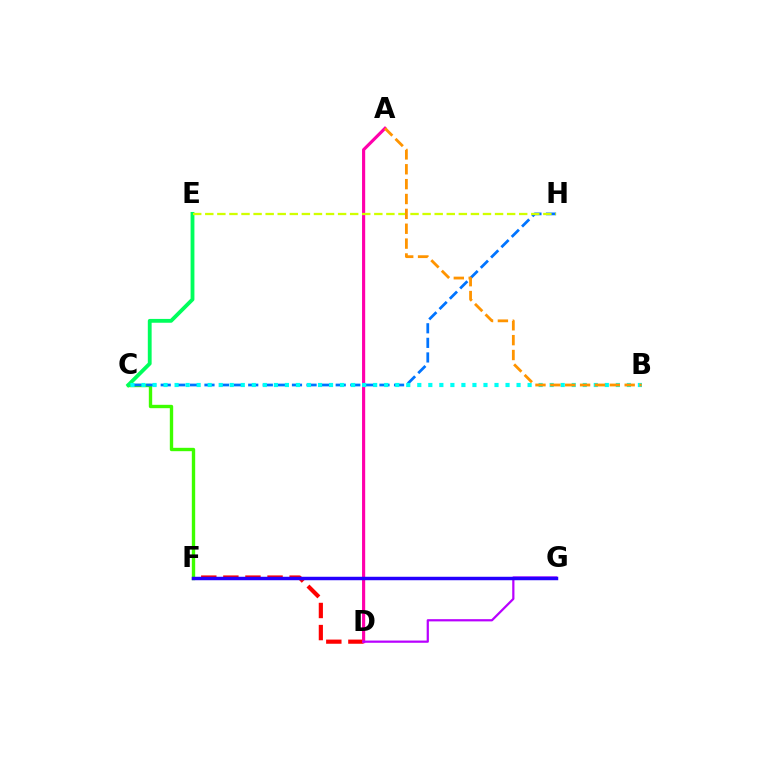{('D', 'F'): [{'color': '#ff0000', 'line_style': 'dashed', 'thickness': 3.0}], ('A', 'D'): [{'color': '#ff00ac', 'line_style': 'solid', 'thickness': 2.26}], ('C', 'F'): [{'color': '#3dff00', 'line_style': 'solid', 'thickness': 2.42}], ('C', 'H'): [{'color': '#0074ff', 'line_style': 'dashed', 'thickness': 1.98}], ('D', 'G'): [{'color': '#b900ff', 'line_style': 'solid', 'thickness': 1.6}], ('C', 'E'): [{'color': '#00ff5c', 'line_style': 'solid', 'thickness': 2.76}], ('B', 'C'): [{'color': '#00fff6', 'line_style': 'dotted', 'thickness': 3.0}], ('E', 'H'): [{'color': '#d1ff00', 'line_style': 'dashed', 'thickness': 1.64}], ('A', 'B'): [{'color': '#ff9400', 'line_style': 'dashed', 'thickness': 2.02}], ('F', 'G'): [{'color': '#2500ff', 'line_style': 'solid', 'thickness': 2.49}]}